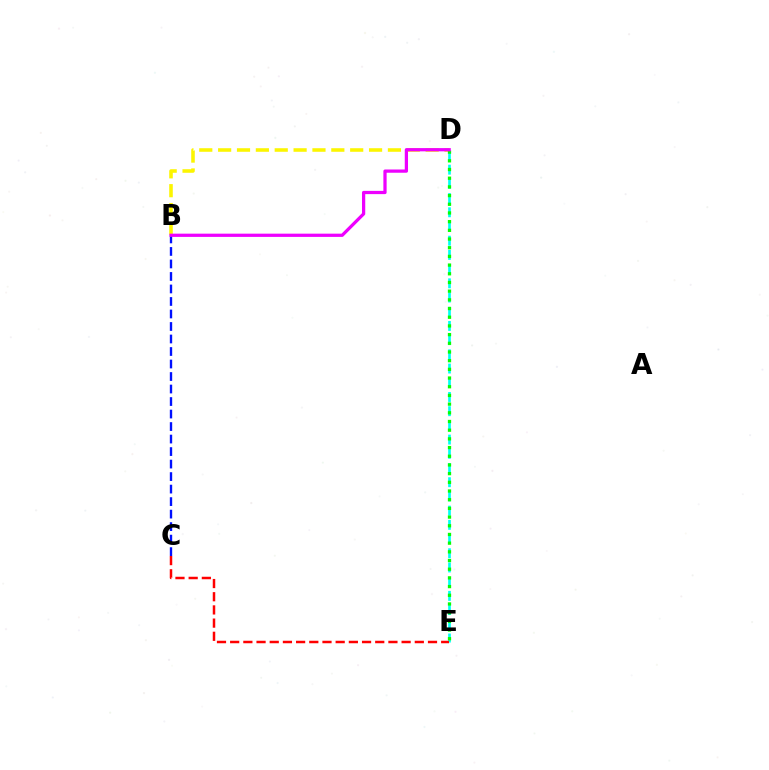{('B', 'D'): [{'color': '#fcf500', 'line_style': 'dashed', 'thickness': 2.56}, {'color': '#ee00ff', 'line_style': 'solid', 'thickness': 2.34}], ('D', 'E'): [{'color': '#00fff6', 'line_style': 'dashed', 'thickness': 1.93}, {'color': '#08ff00', 'line_style': 'dotted', 'thickness': 2.36}], ('C', 'E'): [{'color': '#ff0000', 'line_style': 'dashed', 'thickness': 1.79}], ('B', 'C'): [{'color': '#0010ff', 'line_style': 'dashed', 'thickness': 1.7}]}